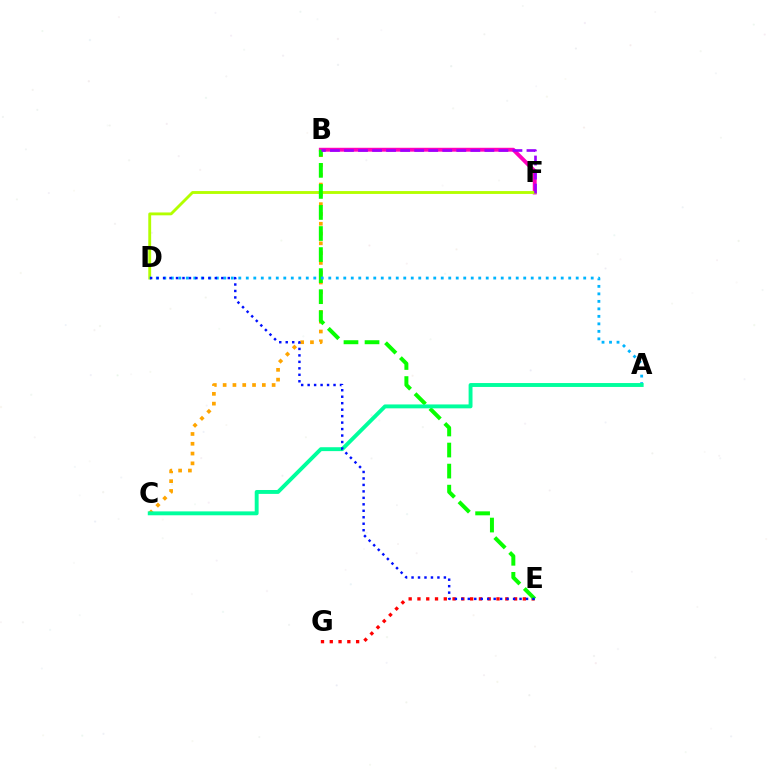{('B', 'F'): [{'color': '#ff00bd', 'line_style': 'solid', 'thickness': 2.8}, {'color': '#9b00ff', 'line_style': 'dashed', 'thickness': 1.91}], ('D', 'F'): [{'color': '#b3ff00', 'line_style': 'solid', 'thickness': 2.06}], ('B', 'C'): [{'color': '#ffa500', 'line_style': 'dotted', 'thickness': 2.66}], ('E', 'G'): [{'color': '#ff0000', 'line_style': 'dotted', 'thickness': 2.39}], ('B', 'E'): [{'color': '#08ff00', 'line_style': 'dashed', 'thickness': 2.86}], ('A', 'D'): [{'color': '#00b5ff', 'line_style': 'dotted', 'thickness': 2.04}], ('A', 'C'): [{'color': '#00ff9d', 'line_style': 'solid', 'thickness': 2.81}], ('D', 'E'): [{'color': '#0010ff', 'line_style': 'dotted', 'thickness': 1.76}]}